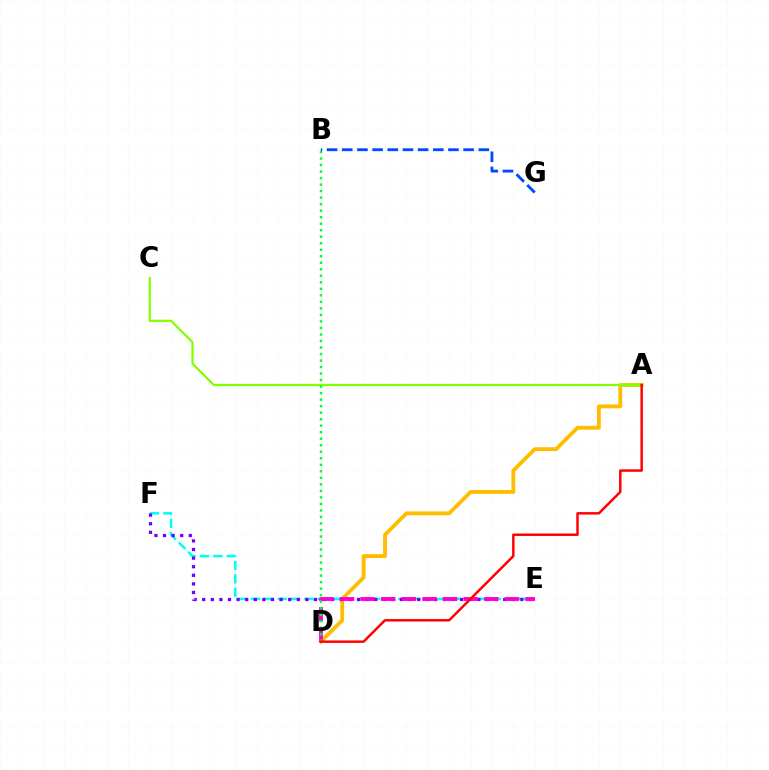{('E', 'F'): [{'color': '#00fff6', 'line_style': 'dashed', 'thickness': 1.82}, {'color': '#7200ff', 'line_style': 'dotted', 'thickness': 2.34}], ('A', 'D'): [{'color': '#ffbd00', 'line_style': 'solid', 'thickness': 2.75}, {'color': '#ff0000', 'line_style': 'solid', 'thickness': 1.77}], ('A', 'C'): [{'color': '#84ff00', 'line_style': 'solid', 'thickness': 1.61}], ('D', 'E'): [{'color': '#ff00cf', 'line_style': 'dashed', 'thickness': 2.8}], ('B', 'D'): [{'color': '#00ff39', 'line_style': 'dotted', 'thickness': 1.77}], ('B', 'G'): [{'color': '#004bff', 'line_style': 'dashed', 'thickness': 2.06}]}